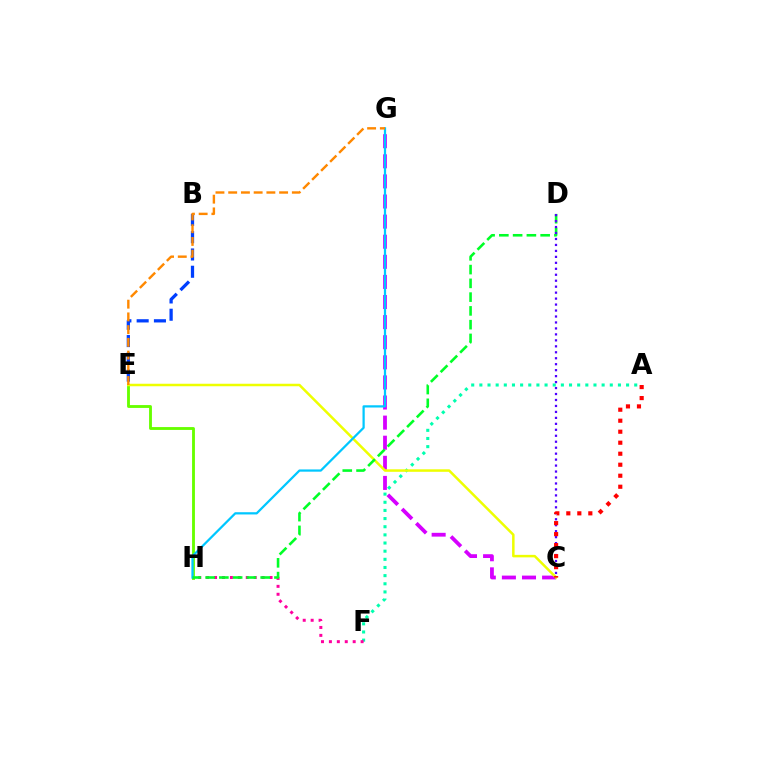{('C', 'G'): [{'color': '#d600ff', 'line_style': 'dashed', 'thickness': 2.73}], ('E', 'H'): [{'color': '#66ff00', 'line_style': 'solid', 'thickness': 2.05}], ('B', 'E'): [{'color': '#003fff', 'line_style': 'dashed', 'thickness': 2.35}], ('A', 'F'): [{'color': '#00ffaf', 'line_style': 'dotted', 'thickness': 2.21}], ('F', 'H'): [{'color': '#ff00a0', 'line_style': 'dotted', 'thickness': 2.15}], ('C', 'E'): [{'color': '#eeff00', 'line_style': 'solid', 'thickness': 1.8}], ('G', 'H'): [{'color': '#00c7ff', 'line_style': 'solid', 'thickness': 1.61}], ('E', 'G'): [{'color': '#ff8800', 'line_style': 'dashed', 'thickness': 1.73}], ('D', 'H'): [{'color': '#00ff27', 'line_style': 'dashed', 'thickness': 1.87}], ('C', 'D'): [{'color': '#4f00ff', 'line_style': 'dotted', 'thickness': 1.62}], ('A', 'C'): [{'color': '#ff0000', 'line_style': 'dotted', 'thickness': 2.99}]}